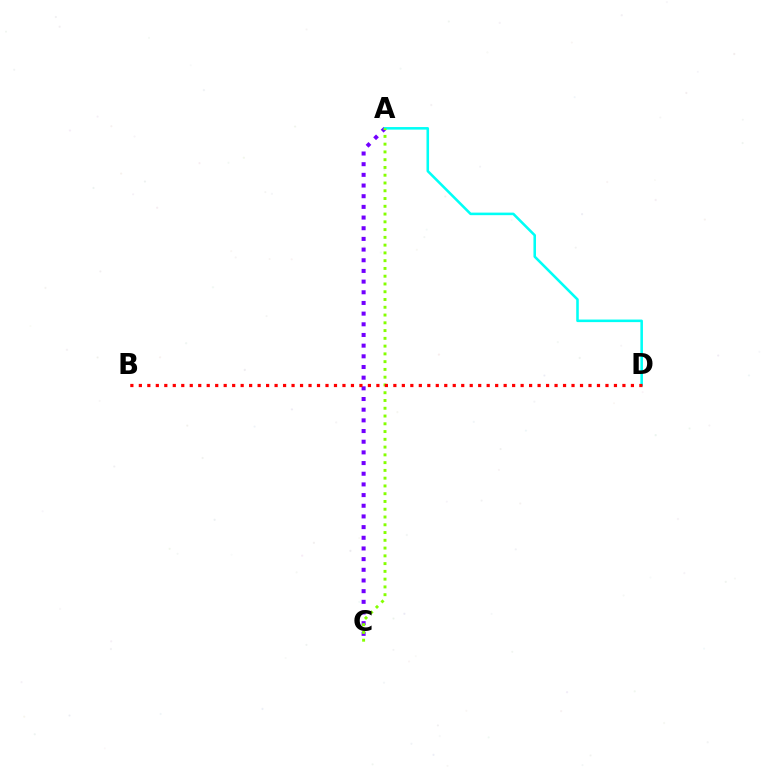{('A', 'C'): [{'color': '#7200ff', 'line_style': 'dotted', 'thickness': 2.9}, {'color': '#84ff00', 'line_style': 'dotted', 'thickness': 2.11}], ('A', 'D'): [{'color': '#00fff6', 'line_style': 'solid', 'thickness': 1.84}], ('B', 'D'): [{'color': '#ff0000', 'line_style': 'dotted', 'thickness': 2.31}]}